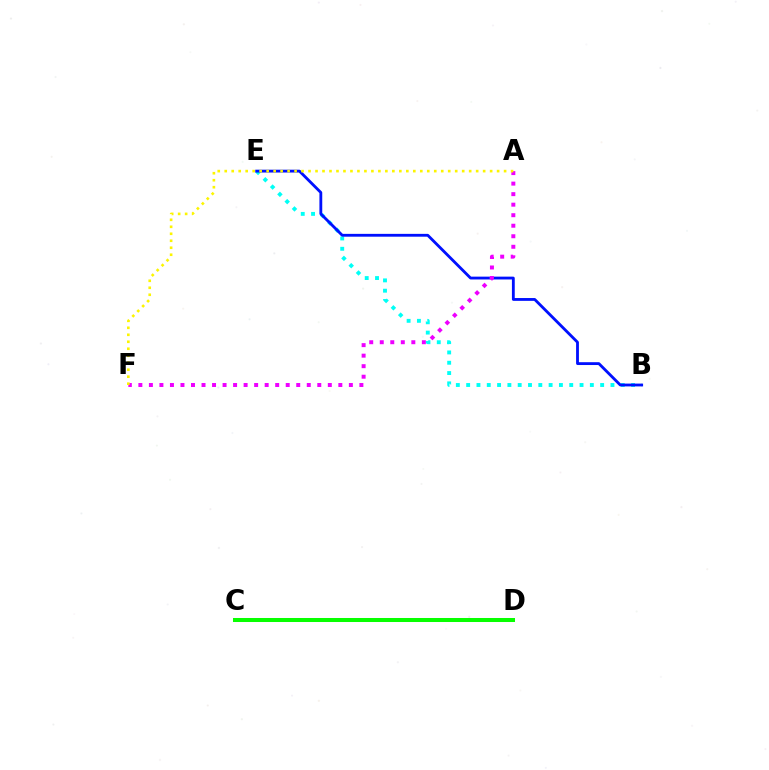{('B', 'E'): [{'color': '#00fff6', 'line_style': 'dotted', 'thickness': 2.8}, {'color': '#0010ff', 'line_style': 'solid', 'thickness': 2.04}], ('C', 'D'): [{'color': '#ff0000', 'line_style': 'solid', 'thickness': 2.74}, {'color': '#08ff00', 'line_style': 'solid', 'thickness': 2.89}], ('A', 'F'): [{'color': '#ee00ff', 'line_style': 'dotted', 'thickness': 2.86}, {'color': '#fcf500', 'line_style': 'dotted', 'thickness': 1.9}]}